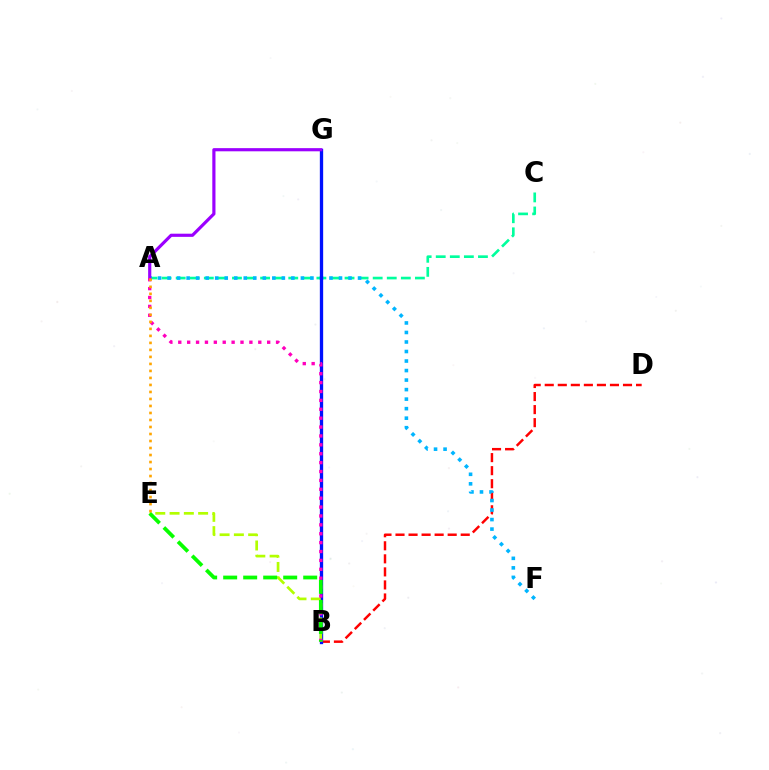{('A', 'C'): [{'color': '#00ff9d', 'line_style': 'dashed', 'thickness': 1.91}], ('B', 'D'): [{'color': '#ff0000', 'line_style': 'dashed', 'thickness': 1.77}], ('A', 'F'): [{'color': '#00b5ff', 'line_style': 'dotted', 'thickness': 2.59}], ('B', 'G'): [{'color': '#0010ff', 'line_style': 'solid', 'thickness': 2.38}], ('A', 'G'): [{'color': '#9b00ff', 'line_style': 'solid', 'thickness': 2.28}], ('B', 'E'): [{'color': '#b3ff00', 'line_style': 'dashed', 'thickness': 1.94}, {'color': '#08ff00', 'line_style': 'dashed', 'thickness': 2.72}], ('A', 'B'): [{'color': '#ff00bd', 'line_style': 'dotted', 'thickness': 2.42}], ('A', 'E'): [{'color': '#ffa500', 'line_style': 'dotted', 'thickness': 1.9}]}